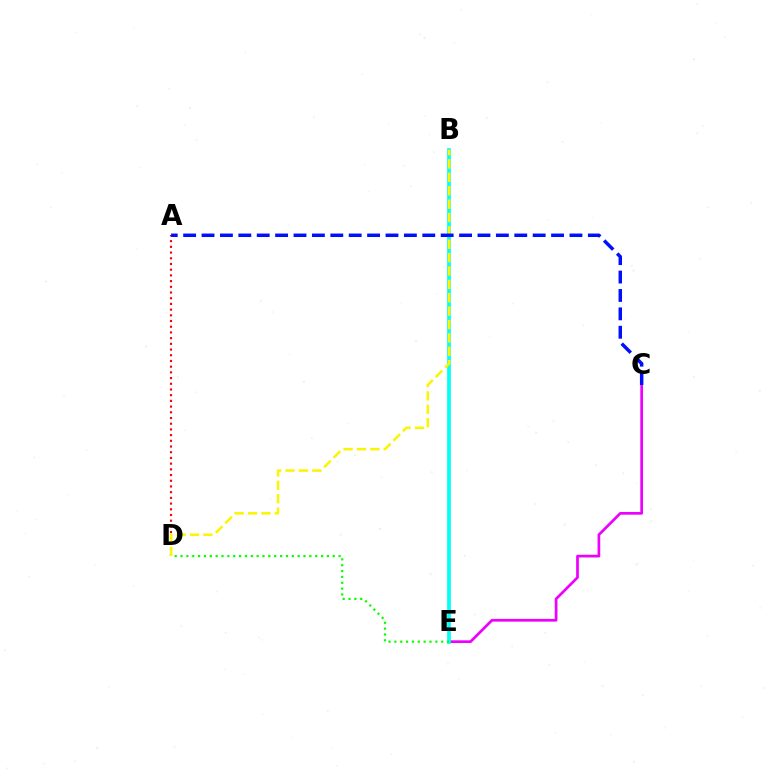{('A', 'D'): [{'color': '#ff0000', 'line_style': 'dotted', 'thickness': 1.55}], ('C', 'E'): [{'color': '#ee00ff', 'line_style': 'solid', 'thickness': 1.95}], ('B', 'E'): [{'color': '#00fff6', 'line_style': 'solid', 'thickness': 2.66}], ('D', 'E'): [{'color': '#08ff00', 'line_style': 'dotted', 'thickness': 1.59}], ('B', 'D'): [{'color': '#fcf500', 'line_style': 'dashed', 'thickness': 1.82}], ('A', 'C'): [{'color': '#0010ff', 'line_style': 'dashed', 'thickness': 2.5}]}